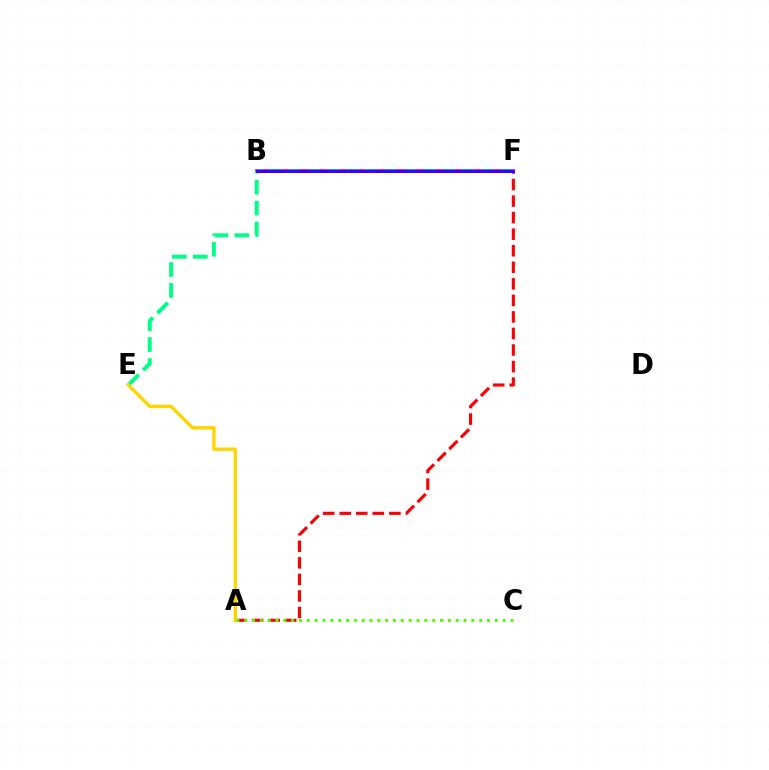{('B', 'F'): [{'color': '#ff00ed', 'line_style': 'solid', 'thickness': 2.78}, {'color': '#009eff', 'line_style': 'dashed', 'thickness': 2.62}, {'color': '#3700ff', 'line_style': 'solid', 'thickness': 2.11}], ('A', 'F'): [{'color': '#ff0000', 'line_style': 'dashed', 'thickness': 2.25}], ('B', 'E'): [{'color': '#00ff86', 'line_style': 'dashed', 'thickness': 2.85}], ('A', 'E'): [{'color': '#ffd500', 'line_style': 'solid', 'thickness': 2.41}], ('A', 'C'): [{'color': '#4fff00', 'line_style': 'dotted', 'thickness': 2.13}]}